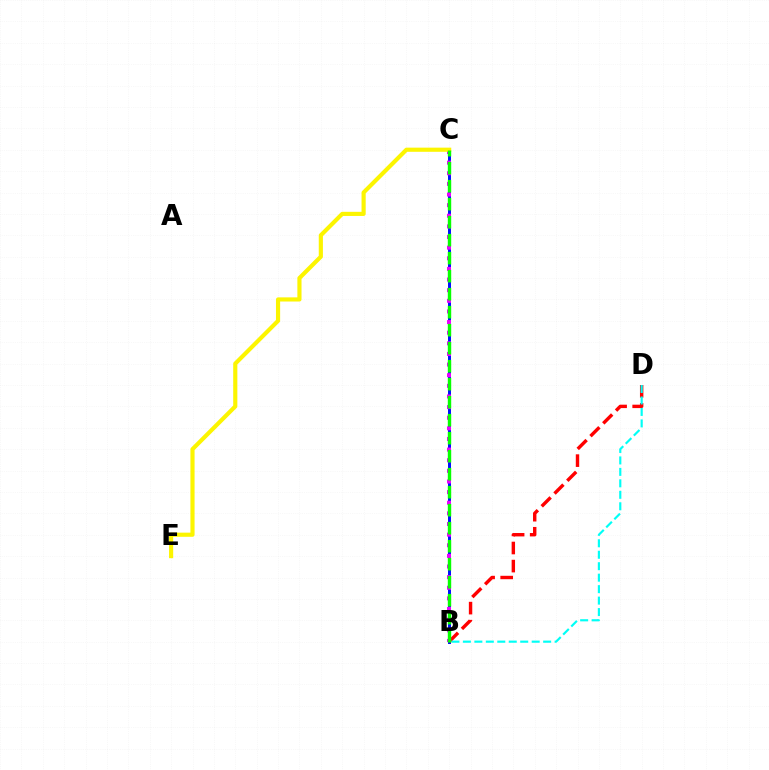{('B', 'C'): [{'color': '#0010ff', 'line_style': 'solid', 'thickness': 2.14}, {'color': '#ee00ff', 'line_style': 'dotted', 'thickness': 2.89}, {'color': '#08ff00', 'line_style': 'dashed', 'thickness': 2.45}], ('C', 'E'): [{'color': '#fcf500', 'line_style': 'solid', 'thickness': 2.99}], ('B', 'D'): [{'color': '#ff0000', 'line_style': 'dashed', 'thickness': 2.45}, {'color': '#00fff6', 'line_style': 'dashed', 'thickness': 1.56}]}